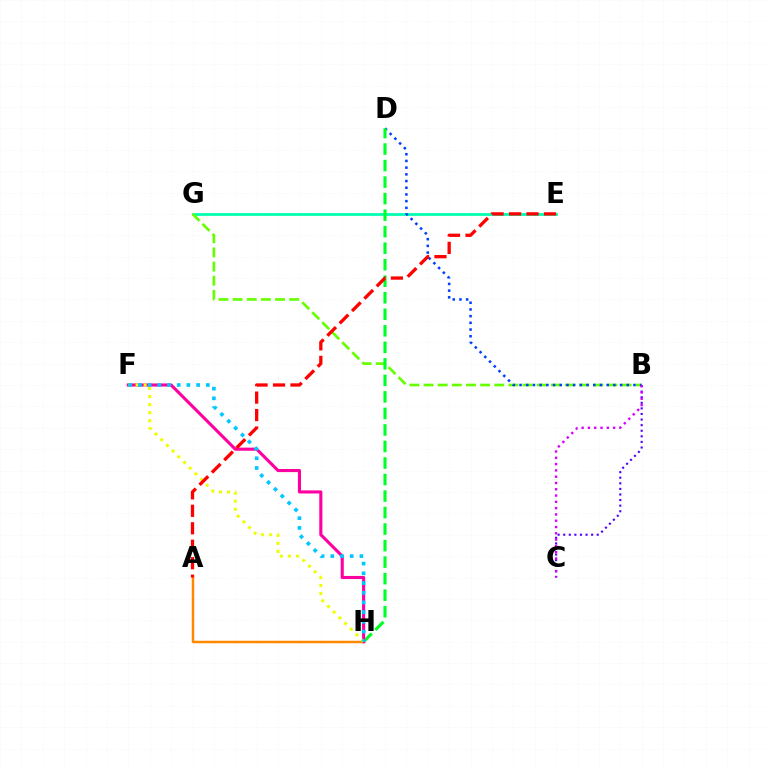{('E', 'G'): [{'color': '#00ffaf', 'line_style': 'solid', 'thickness': 1.99}], ('A', 'H'): [{'color': '#ff8800', 'line_style': 'solid', 'thickness': 1.8}], ('B', 'G'): [{'color': '#66ff00', 'line_style': 'dashed', 'thickness': 1.92}], ('B', 'D'): [{'color': '#003fff', 'line_style': 'dotted', 'thickness': 1.82}], ('D', 'H'): [{'color': '#00ff27', 'line_style': 'dashed', 'thickness': 2.24}], ('F', 'H'): [{'color': '#ff00a0', 'line_style': 'solid', 'thickness': 2.23}, {'color': '#eeff00', 'line_style': 'dotted', 'thickness': 2.18}, {'color': '#00c7ff', 'line_style': 'dotted', 'thickness': 2.64}], ('B', 'C'): [{'color': '#4f00ff', 'line_style': 'dotted', 'thickness': 1.52}, {'color': '#d600ff', 'line_style': 'dotted', 'thickness': 1.71}], ('A', 'E'): [{'color': '#ff0000', 'line_style': 'dashed', 'thickness': 2.37}]}